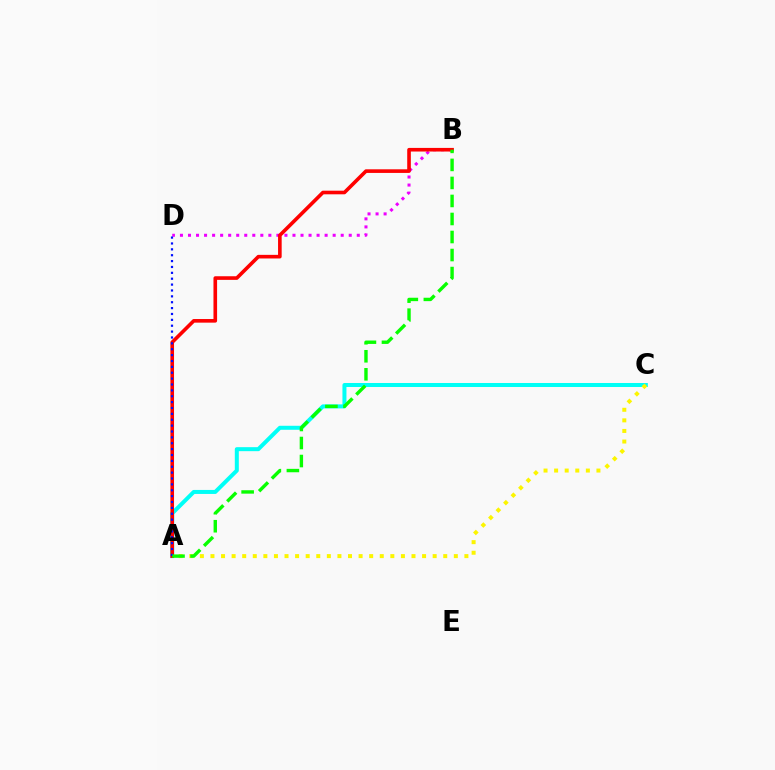{('A', 'C'): [{'color': '#00fff6', 'line_style': 'solid', 'thickness': 2.88}, {'color': '#fcf500', 'line_style': 'dotted', 'thickness': 2.87}], ('B', 'D'): [{'color': '#ee00ff', 'line_style': 'dotted', 'thickness': 2.18}], ('A', 'B'): [{'color': '#ff0000', 'line_style': 'solid', 'thickness': 2.61}, {'color': '#08ff00', 'line_style': 'dashed', 'thickness': 2.45}], ('A', 'D'): [{'color': '#0010ff', 'line_style': 'dotted', 'thickness': 1.6}]}